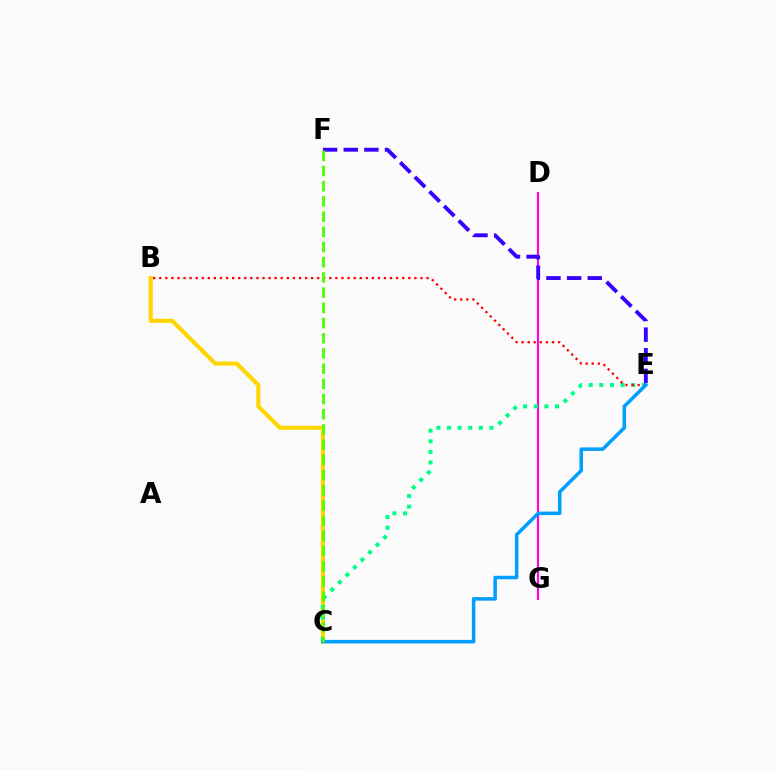{('B', 'C'): [{'color': '#ffd500', 'line_style': 'solid', 'thickness': 2.96}], ('D', 'G'): [{'color': '#ff00ed', 'line_style': 'solid', 'thickness': 1.55}], ('E', 'F'): [{'color': '#3700ff', 'line_style': 'dashed', 'thickness': 2.8}], ('C', 'E'): [{'color': '#00ff86', 'line_style': 'dotted', 'thickness': 2.89}, {'color': '#009eff', 'line_style': 'solid', 'thickness': 2.54}], ('B', 'E'): [{'color': '#ff0000', 'line_style': 'dotted', 'thickness': 1.65}], ('C', 'F'): [{'color': '#4fff00', 'line_style': 'dashed', 'thickness': 2.07}]}